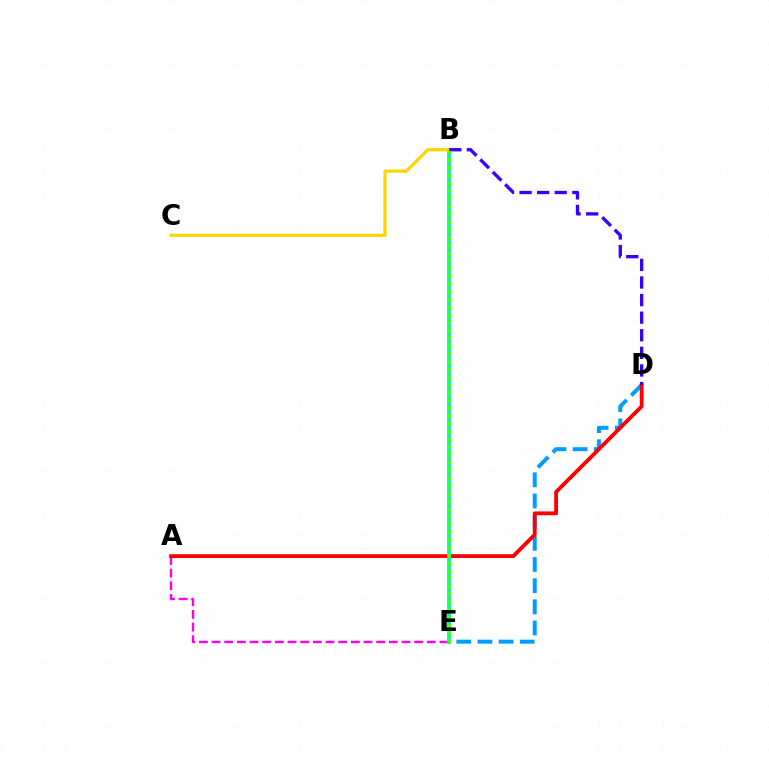{('A', 'E'): [{'color': '#ff00ed', 'line_style': 'dashed', 'thickness': 1.72}], ('D', 'E'): [{'color': '#009eff', 'line_style': 'dashed', 'thickness': 2.88}], ('A', 'D'): [{'color': '#ff0000', 'line_style': 'solid', 'thickness': 2.75}], ('B', 'E'): [{'color': '#00ff86', 'line_style': 'solid', 'thickness': 2.72}, {'color': '#4fff00', 'line_style': 'dotted', 'thickness': 2.11}], ('B', 'C'): [{'color': '#ffd500', 'line_style': 'solid', 'thickness': 2.31}], ('B', 'D'): [{'color': '#3700ff', 'line_style': 'dashed', 'thickness': 2.39}]}